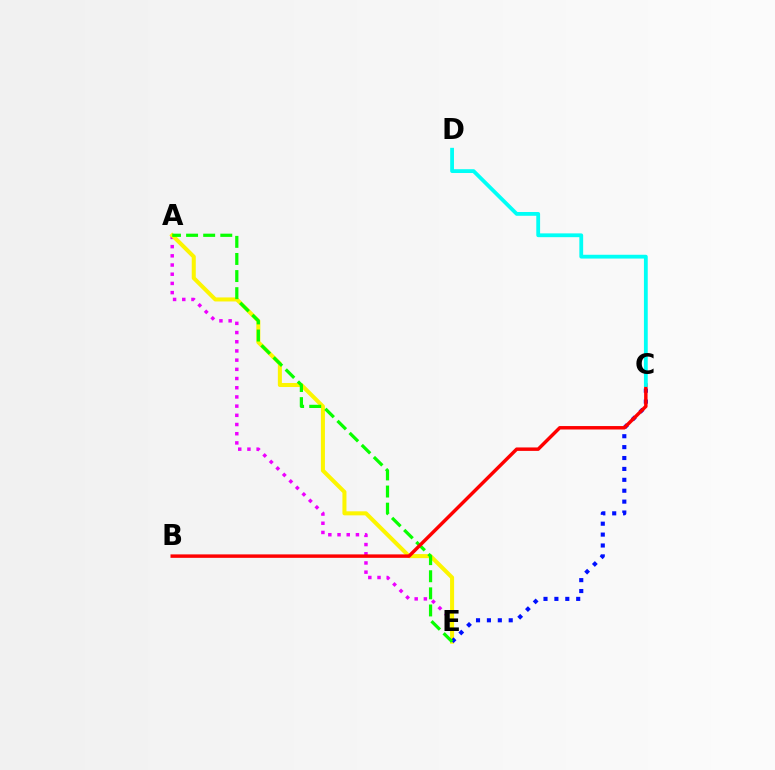{('A', 'E'): [{'color': '#ee00ff', 'line_style': 'dotted', 'thickness': 2.5}, {'color': '#fcf500', 'line_style': 'solid', 'thickness': 2.9}, {'color': '#08ff00', 'line_style': 'dashed', 'thickness': 2.32}], ('C', 'E'): [{'color': '#0010ff', 'line_style': 'dotted', 'thickness': 2.96}], ('B', 'C'): [{'color': '#ff0000', 'line_style': 'solid', 'thickness': 2.48}], ('C', 'D'): [{'color': '#00fff6', 'line_style': 'solid', 'thickness': 2.73}]}